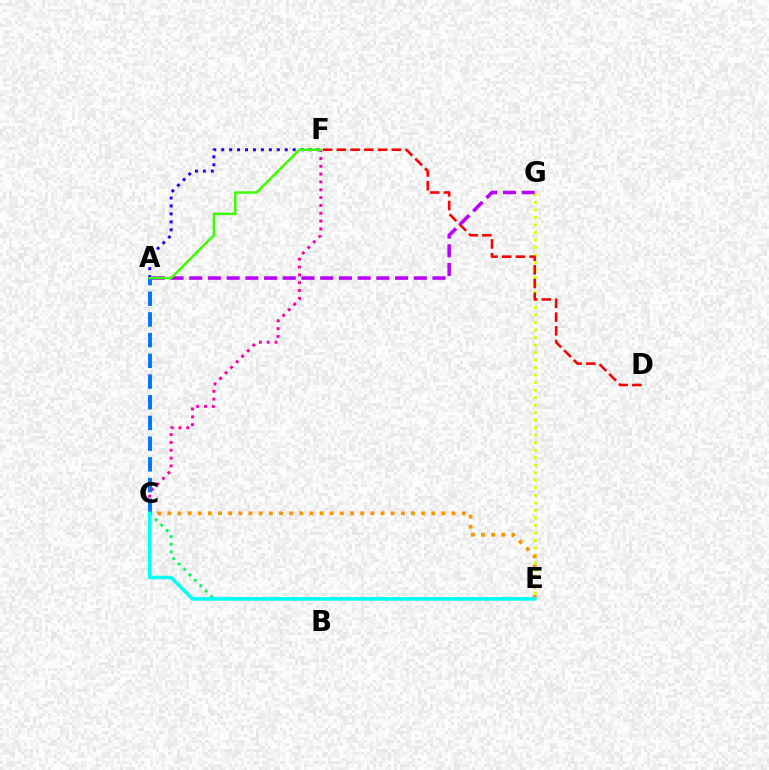{('A', 'F'): [{'color': '#2500ff', 'line_style': 'dotted', 'thickness': 2.16}, {'color': '#3dff00', 'line_style': 'solid', 'thickness': 1.8}], ('E', 'G'): [{'color': '#d1ff00', 'line_style': 'dotted', 'thickness': 2.04}], ('D', 'F'): [{'color': '#ff0000', 'line_style': 'dashed', 'thickness': 1.87}], ('C', 'E'): [{'color': '#00ff5c', 'line_style': 'dotted', 'thickness': 2.08}, {'color': '#ff9400', 'line_style': 'dotted', 'thickness': 2.76}, {'color': '#00fff6', 'line_style': 'solid', 'thickness': 2.54}], ('C', 'F'): [{'color': '#ff00ac', 'line_style': 'dotted', 'thickness': 2.13}], ('A', 'C'): [{'color': '#0074ff', 'line_style': 'dashed', 'thickness': 2.81}], ('A', 'G'): [{'color': '#b900ff', 'line_style': 'dashed', 'thickness': 2.54}]}